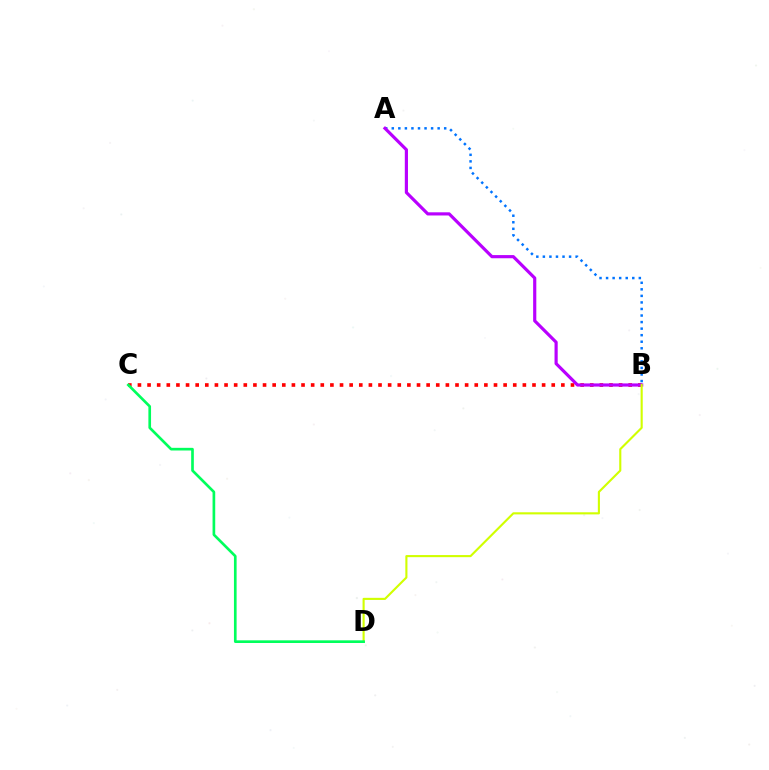{('A', 'B'): [{'color': '#0074ff', 'line_style': 'dotted', 'thickness': 1.78}, {'color': '#b900ff', 'line_style': 'solid', 'thickness': 2.28}], ('B', 'C'): [{'color': '#ff0000', 'line_style': 'dotted', 'thickness': 2.61}], ('B', 'D'): [{'color': '#d1ff00', 'line_style': 'solid', 'thickness': 1.53}], ('C', 'D'): [{'color': '#00ff5c', 'line_style': 'solid', 'thickness': 1.92}]}